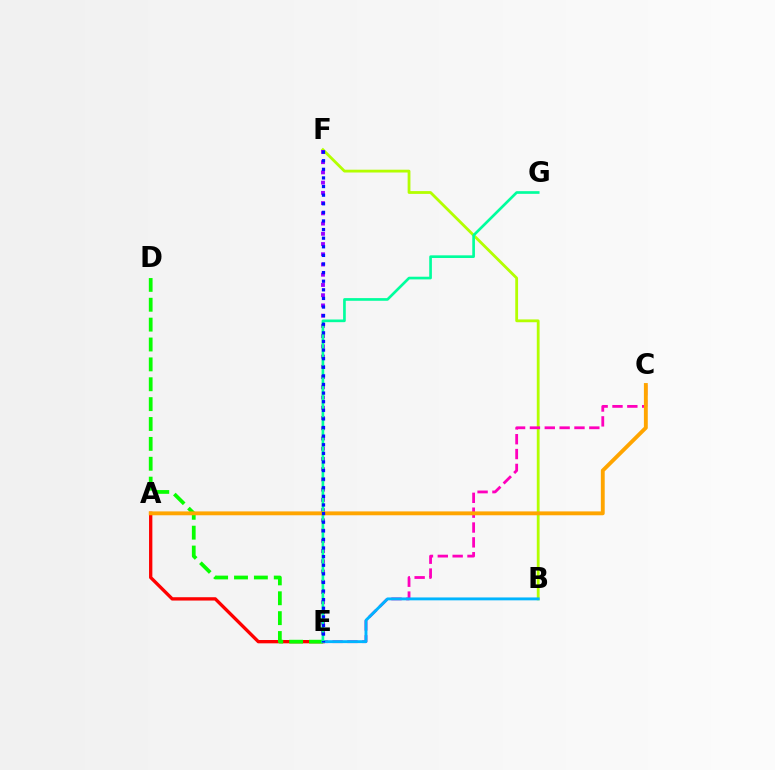{('B', 'F'): [{'color': '#b3ff00', 'line_style': 'solid', 'thickness': 2.02}], ('A', 'E'): [{'color': '#ff0000', 'line_style': 'solid', 'thickness': 2.39}], ('C', 'E'): [{'color': '#ff00bd', 'line_style': 'dashed', 'thickness': 2.02}], ('E', 'F'): [{'color': '#9b00ff', 'line_style': 'dotted', 'thickness': 2.78}, {'color': '#0010ff', 'line_style': 'dotted', 'thickness': 2.34}], ('D', 'E'): [{'color': '#08ff00', 'line_style': 'dashed', 'thickness': 2.7}], ('B', 'E'): [{'color': '#00b5ff', 'line_style': 'solid', 'thickness': 2.09}], ('E', 'G'): [{'color': '#00ff9d', 'line_style': 'solid', 'thickness': 1.92}], ('A', 'C'): [{'color': '#ffa500', 'line_style': 'solid', 'thickness': 2.79}]}